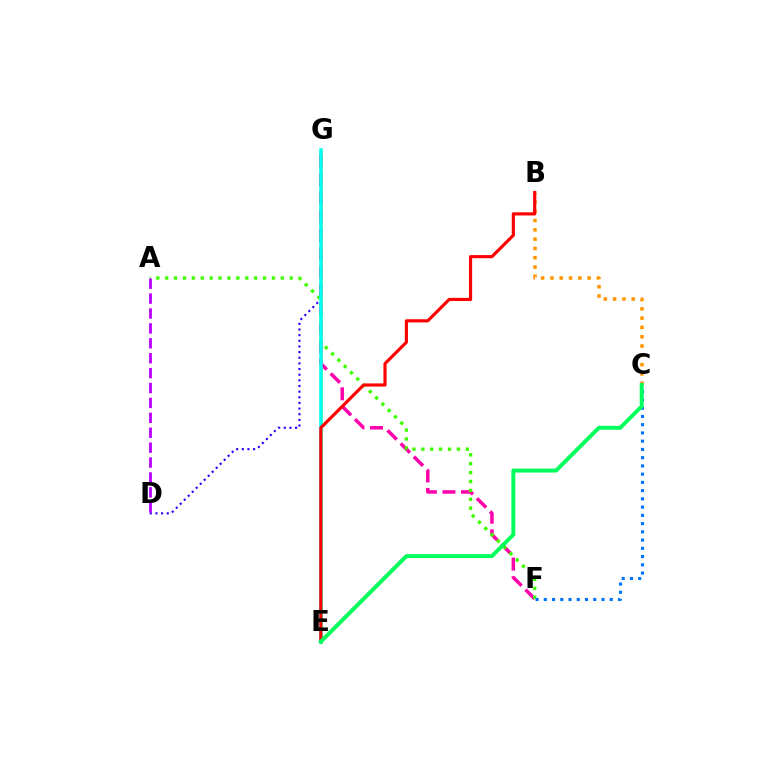{('B', 'C'): [{'color': '#ff9400', 'line_style': 'dotted', 'thickness': 2.53}], ('D', 'G'): [{'color': '#2500ff', 'line_style': 'dotted', 'thickness': 1.53}], ('E', 'G'): [{'color': '#d1ff00', 'line_style': 'solid', 'thickness': 2.02}, {'color': '#00fff6', 'line_style': 'solid', 'thickness': 2.54}], ('F', 'G'): [{'color': '#ff00ac', 'line_style': 'dashed', 'thickness': 2.52}], ('A', 'F'): [{'color': '#3dff00', 'line_style': 'dotted', 'thickness': 2.42}], ('C', 'F'): [{'color': '#0074ff', 'line_style': 'dotted', 'thickness': 2.24}], ('B', 'E'): [{'color': '#ff0000', 'line_style': 'solid', 'thickness': 2.27}], ('C', 'E'): [{'color': '#00ff5c', 'line_style': 'solid', 'thickness': 2.85}], ('A', 'D'): [{'color': '#b900ff', 'line_style': 'dashed', 'thickness': 2.02}]}